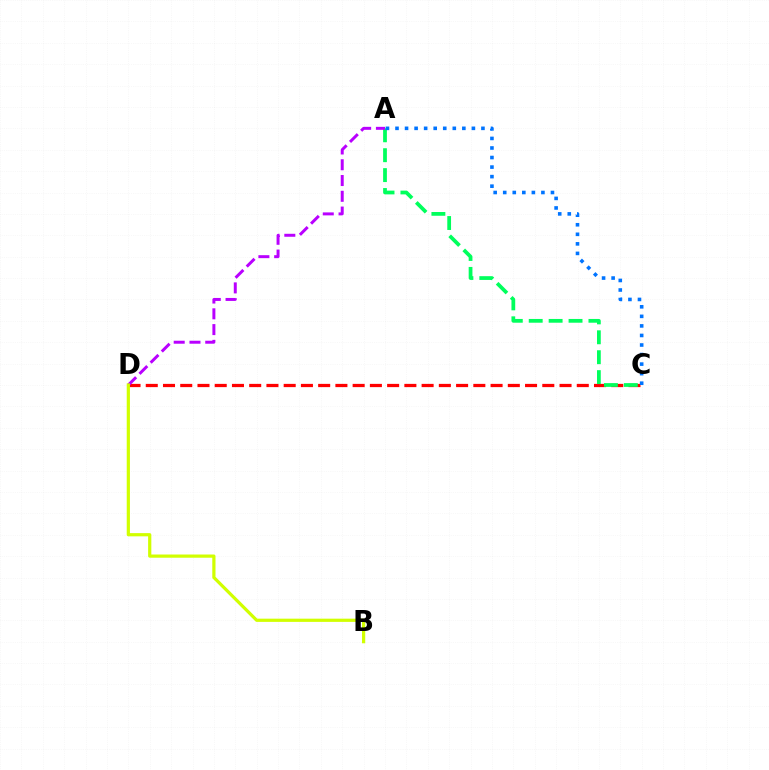{('C', 'D'): [{'color': '#ff0000', 'line_style': 'dashed', 'thickness': 2.34}], ('A', 'C'): [{'color': '#00ff5c', 'line_style': 'dashed', 'thickness': 2.7}, {'color': '#0074ff', 'line_style': 'dotted', 'thickness': 2.59}], ('A', 'D'): [{'color': '#b900ff', 'line_style': 'dashed', 'thickness': 2.14}], ('B', 'D'): [{'color': '#d1ff00', 'line_style': 'solid', 'thickness': 2.31}]}